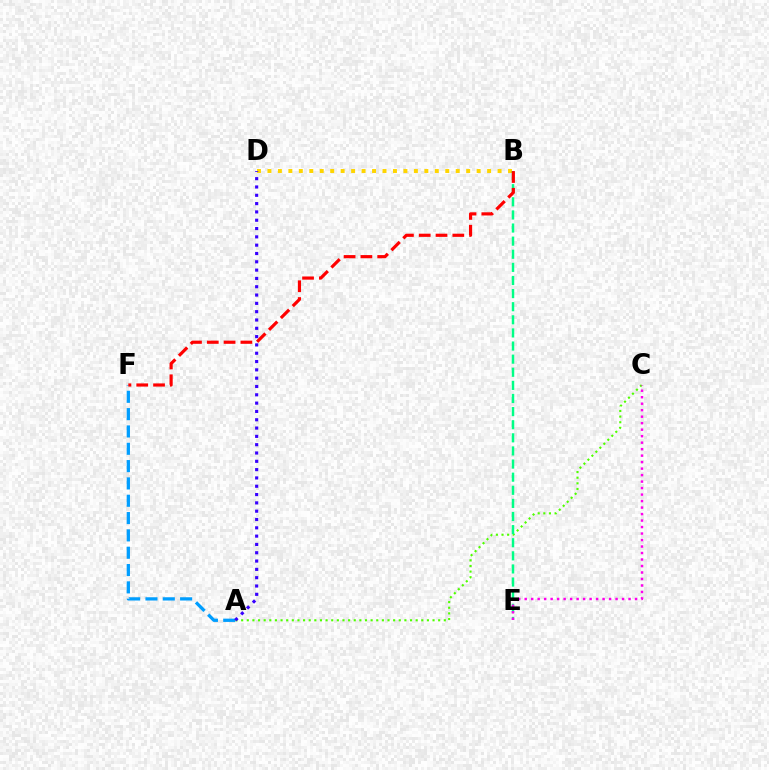{('A', 'F'): [{'color': '#009eff', 'line_style': 'dashed', 'thickness': 2.35}], ('B', 'D'): [{'color': '#ffd500', 'line_style': 'dotted', 'thickness': 2.84}], ('A', 'C'): [{'color': '#4fff00', 'line_style': 'dotted', 'thickness': 1.53}], ('B', 'E'): [{'color': '#00ff86', 'line_style': 'dashed', 'thickness': 1.78}], ('C', 'E'): [{'color': '#ff00ed', 'line_style': 'dotted', 'thickness': 1.76}], ('A', 'D'): [{'color': '#3700ff', 'line_style': 'dotted', 'thickness': 2.26}], ('B', 'F'): [{'color': '#ff0000', 'line_style': 'dashed', 'thickness': 2.28}]}